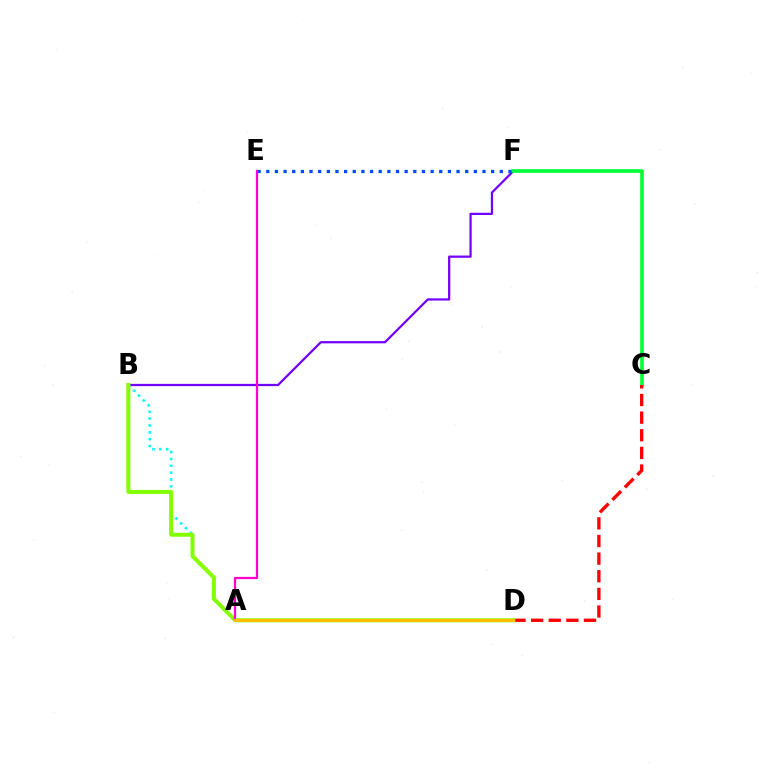{('B', 'F'): [{'color': '#7200ff', 'line_style': 'solid', 'thickness': 1.61}], ('A', 'B'): [{'color': '#00fff6', 'line_style': 'dotted', 'thickness': 1.86}], ('C', 'F'): [{'color': '#00ff39', 'line_style': 'solid', 'thickness': 2.63}], ('E', 'F'): [{'color': '#004bff', 'line_style': 'dotted', 'thickness': 2.35}], ('C', 'D'): [{'color': '#ff0000', 'line_style': 'dashed', 'thickness': 2.4}], ('B', 'D'): [{'color': '#84ff00', 'line_style': 'solid', 'thickness': 2.89}], ('A', 'E'): [{'color': '#ff00cf', 'line_style': 'solid', 'thickness': 1.63}], ('A', 'D'): [{'color': '#ffbd00', 'line_style': 'solid', 'thickness': 2.22}]}